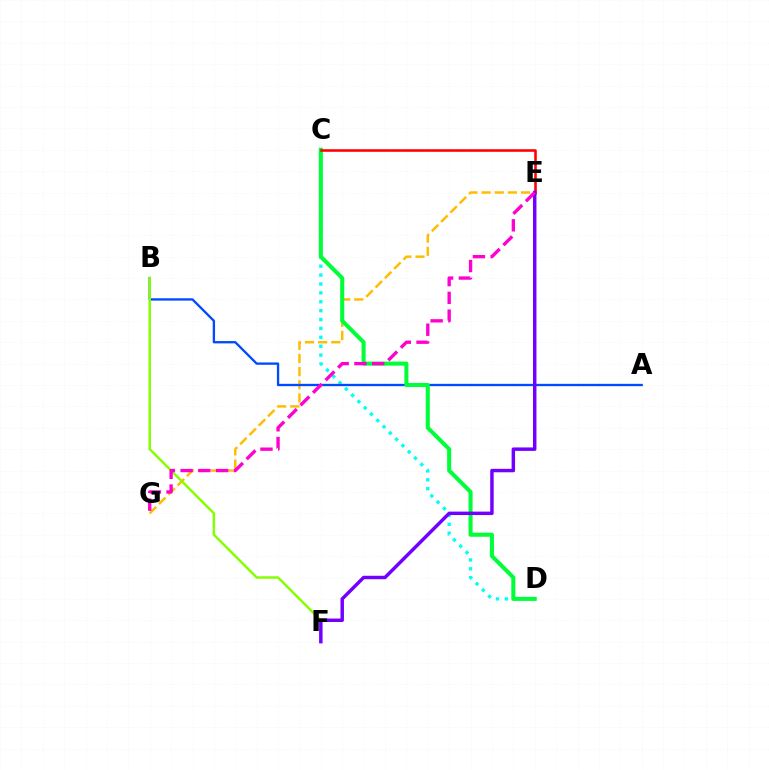{('E', 'G'): [{'color': '#ffbd00', 'line_style': 'dashed', 'thickness': 1.79}, {'color': '#ff00cf', 'line_style': 'dashed', 'thickness': 2.41}], ('C', 'D'): [{'color': '#00fff6', 'line_style': 'dotted', 'thickness': 2.42}, {'color': '#00ff39', 'line_style': 'solid', 'thickness': 2.91}], ('A', 'B'): [{'color': '#004bff', 'line_style': 'solid', 'thickness': 1.68}], ('B', 'F'): [{'color': '#84ff00', 'line_style': 'solid', 'thickness': 1.76}], ('C', 'E'): [{'color': '#ff0000', 'line_style': 'solid', 'thickness': 1.86}], ('E', 'F'): [{'color': '#7200ff', 'line_style': 'solid', 'thickness': 2.49}]}